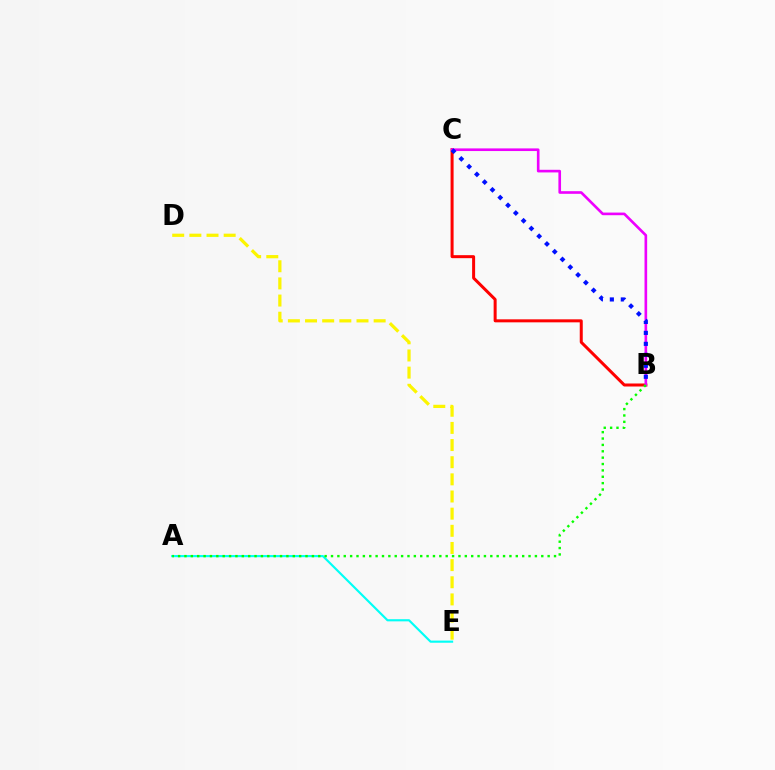{('B', 'C'): [{'color': '#ff0000', 'line_style': 'solid', 'thickness': 2.16}, {'color': '#ee00ff', 'line_style': 'solid', 'thickness': 1.9}, {'color': '#0010ff', 'line_style': 'dotted', 'thickness': 2.98}], ('D', 'E'): [{'color': '#fcf500', 'line_style': 'dashed', 'thickness': 2.33}], ('A', 'E'): [{'color': '#00fff6', 'line_style': 'solid', 'thickness': 1.55}], ('A', 'B'): [{'color': '#08ff00', 'line_style': 'dotted', 'thickness': 1.73}]}